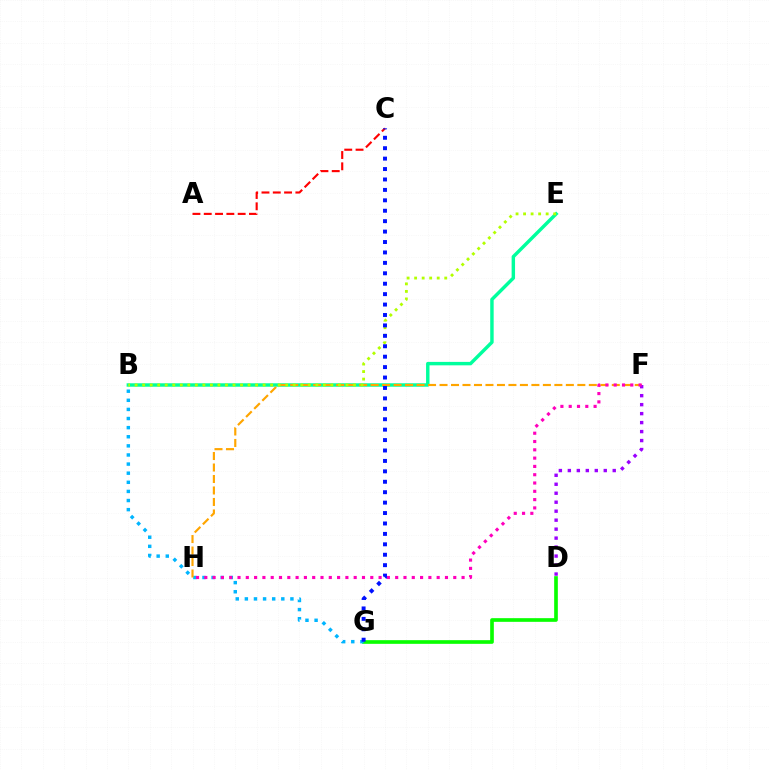{('B', 'E'): [{'color': '#00ff9d', 'line_style': 'solid', 'thickness': 2.47}, {'color': '#b3ff00', 'line_style': 'dotted', 'thickness': 2.05}], ('D', 'G'): [{'color': '#08ff00', 'line_style': 'solid', 'thickness': 2.64}], ('B', 'G'): [{'color': '#00b5ff', 'line_style': 'dotted', 'thickness': 2.48}], ('F', 'H'): [{'color': '#ffa500', 'line_style': 'dashed', 'thickness': 1.56}, {'color': '#ff00bd', 'line_style': 'dotted', 'thickness': 2.25}], ('A', 'C'): [{'color': '#ff0000', 'line_style': 'dashed', 'thickness': 1.54}], ('D', 'F'): [{'color': '#9b00ff', 'line_style': 'dotted', 'thickness': 2.44}], ('C', 'G'): [{'color': '#0010ff', 'line_style': 'dotted', 'thickness': 2.83}]}